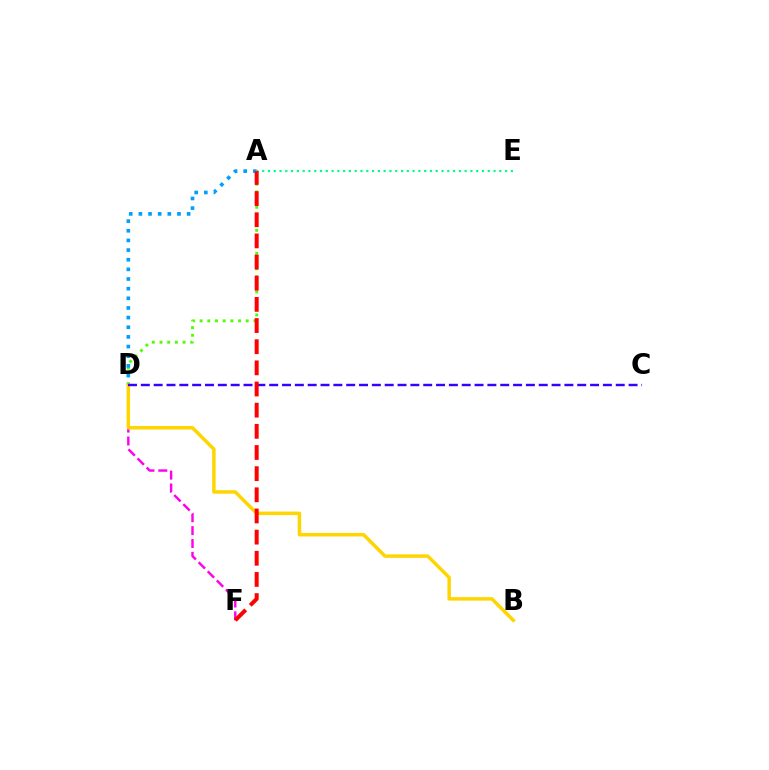{('D', 'F'): [{'color': '#ff00ed', 'line_style': 'dashed', 'thickness': 1.75}], ('A', 'D'): [{'color': '#4fff00', 'line_style': 'dotted', 'thickness': 2.09}, {'color': '#009eff', 'line_style': 'dotted', 'thickness': 2.62}], ('B', 'D'): [{'color': '#ffd500', 'line_style': 'solid', 'thickness': 2.5}], ('C', 'D'): [{'color': '#3700ff', 'line_style': 'dashed', 'thickness': 1.74}], ('A', 'E'): [{'color': '#00ff86', 'line_style': 'dotted', 'thickness': 1.57}], ('A', 'F'): [{'color': '#ff0000', 'line_style': 'dashed', 'thickness': 2.87}]}